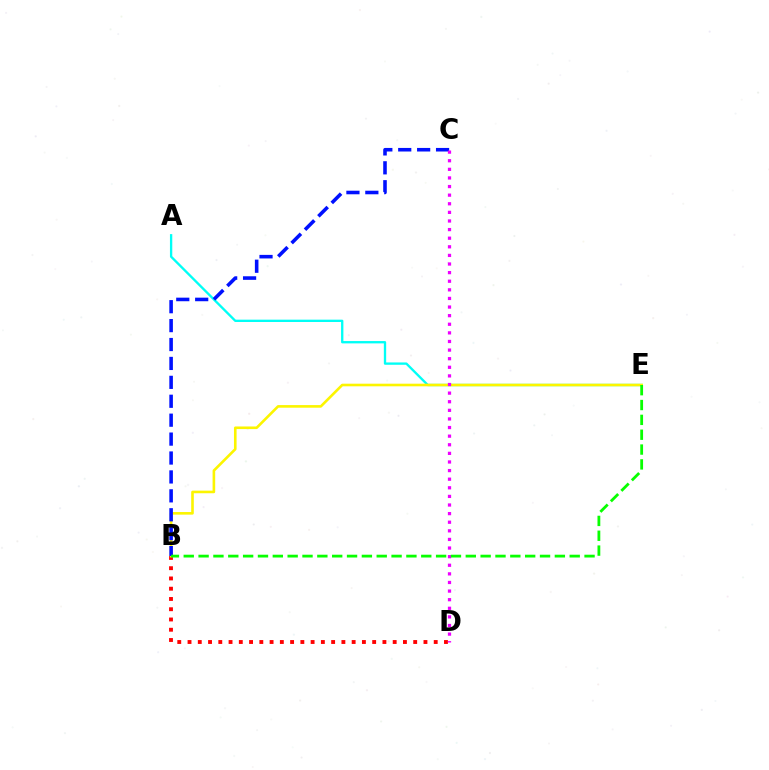{('B', 'D'): [{'color': '#ff0000', 'line_style': 'dotted', 'thickness': 2.79}], ('A', 'E'): [{'color': '#00fff6', 'line_style': 'solid', 'thickness': 1.68}], ('B', 'E'): [{'color': '#fcf500', 'line_style': 'solid', 'thickness': 1.88}, {'color': '#08ff00', 'line_style': 'dashed', 'thickness': 2.02}], ('B', 'C'): [{'color': '#0010ff', 'line_style': 'dashed', 'thickness': 2.57}], ('C', 'D'): [{'color': '#ee00ff', 'line_style': 'dotted', 'thickness': 2.34}]}